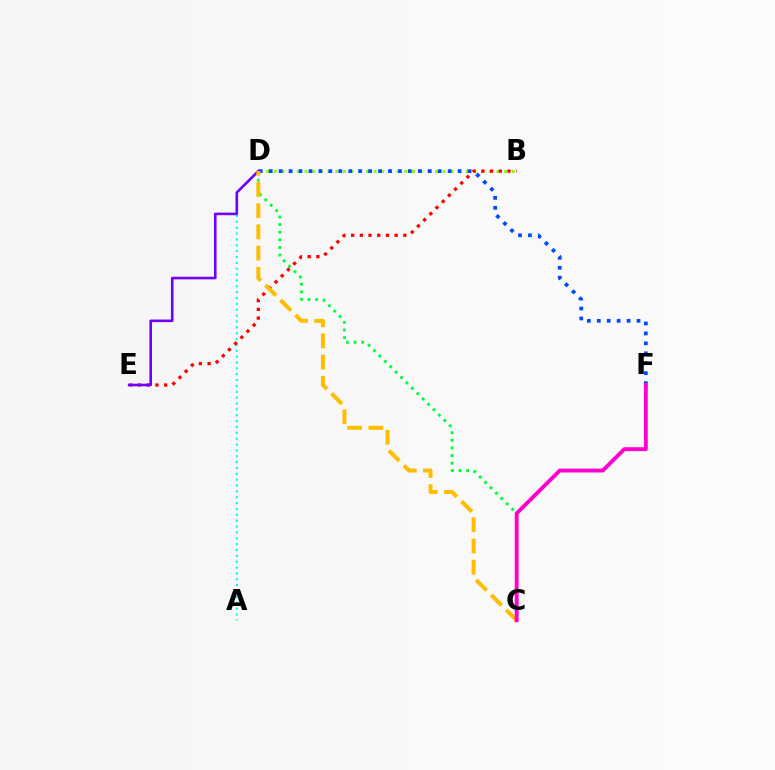{('B', 'D'): [{'color': '#84ff00', 'line_style': 'dotted', 'thickness': 2.09}], ('C', 'D'): [{'color': '#00ff39', 'line_style': 'dotted', 'thickness': 2.07}, {'color': '#ffbd00', 'line_style': 'dashed', 'thickness': 2.88}], ('A', 'D'): [{'color': '#00fff6', 'line_style': 'dotted', 'thickness': 1.59}], ('B', 'E'): [{'color': '#ff0000', 'line_style': 'dotted', 'thickness': 2.37}], ('D', 'E'): [{'color': '#7200ff', 'line_style': 'solid', 'thickness': 1.88}], ('D', 'F'): [{'color': '#004bff', 'line_style': 'dotted', 'thickness': 2.7}], ('C', 'F'): [{'color': '#ff00cf', 'line_style': 'solid', 'thickness': 2.8}]}